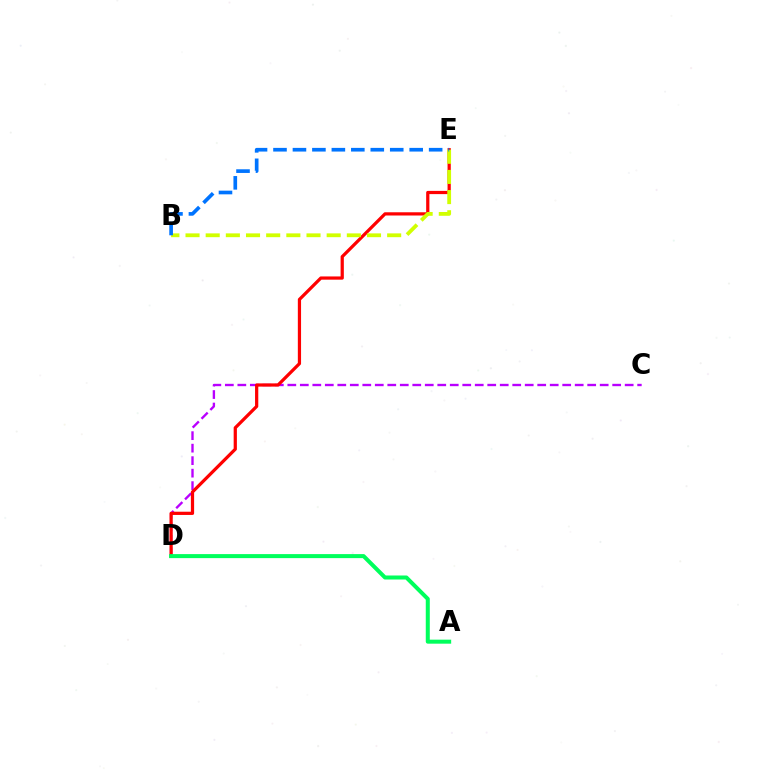{('C', 'D'): [{'color': '#b900ff', 'line_style': 'dashed', 'thickness': 1.7}], ('D', 'E'): [{'color': '#ff0000', 'line_style': 'solid', 'thickness': 2.32}], ('B', 'E'): [{'color': '#d1ff00', 'line_style': 'dashed', 'thickness': 2.74}, {'color': '#0074ff', 'line_style': 'dashed', 'thickness': 2.64}], ('A', 'D'): [{'color': '#00ff5c', 'line_style': 'solid', 'thickness': 2.89}]}